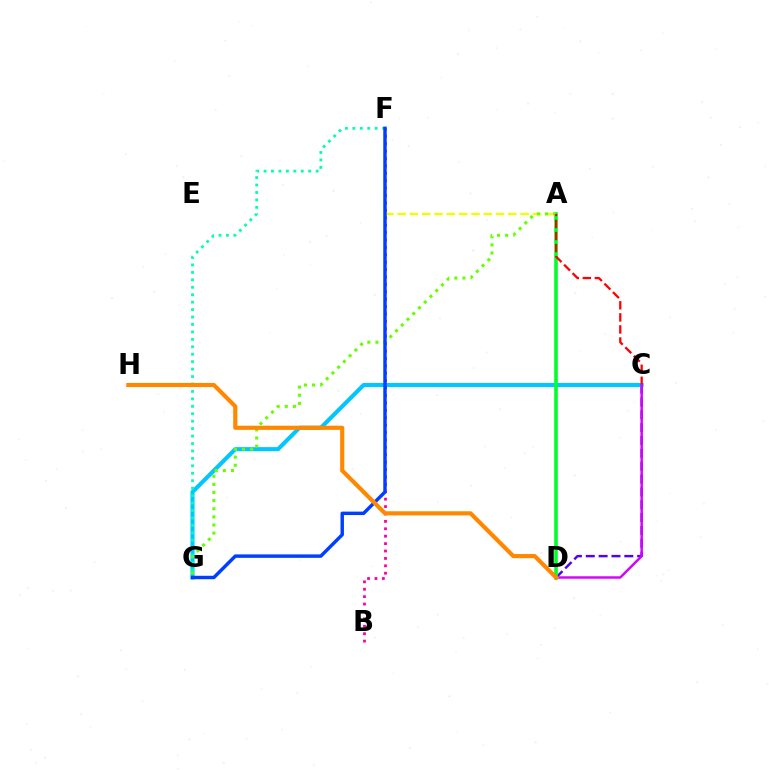{('C', 'D'): [{'color': '#4f00ff', 'line_style': 'dashed', 'thickness': 1.75}, {'color': '#d600ff', 'line_style': 'solid', 'thickness': 1.76}], ('C', 'G'): [{'color': '#00c7ff', 'line_style': 'solid', 'thickness': 2.94}], ('A', 'F'): [{'color': '#eeff00', 'line_style': 'dashed', 'thickness': 1.67}], ('B', 'F'): [{'color': '#ff00a0', 'line_style': 'dotted', 'thickness': 2.01}], ('A', 'D'): [{'color': '#00ff27', 'line_style': 'solid', 'thickness': 2.6}], ('A', 'G'): [{'color': '#66ff00', 'line_style': 'dotted', 'thickness': 2.2}], ('A', 'C'): [{'color': '#ff0000', 'line_style': 'dashed', 'thickness': 1.64}], ('F', 'G'): [{'color': '#00ffaf', 'line_style': 'dotted', 'thickness': 2.02}, {'color': '#003fff', 'line_style': 'solid', 'thickness': 2.48}], ('D', 'H'): [{'color': '#ff8800', 'line_style': 'solid', 'thickness': 2.98}]}